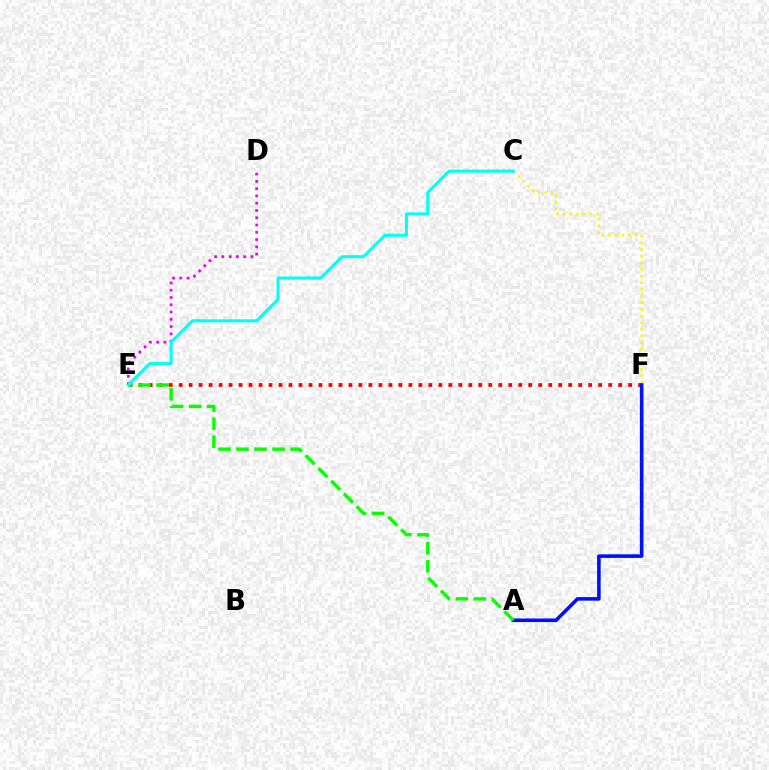{('E', 'F'): [{'color': '#ff0000', 'line_style': 'dotted', 'thickness': 2.71}], ('D', 'E'): [{'color': '#ee00ff', 'line_style': 'dotted', 'thickness': 1.98}], ('C', 'F'): [{'color': '#fcf500', 'line_style': 'dotted', 'thickness': 1.81}], ('A', 'F'): [{'color': '#0010ff', 'line_style': 'solid', 'thickness': 2.58}], ('A', 'E'): [{'color': '#08ff00', 'line_style': 'dashed', 'thickness': 2.45}], ('C', 'E'): [{'color': '#00fff6', 'line_style': 'solid', 'thickness': 2.19}]}